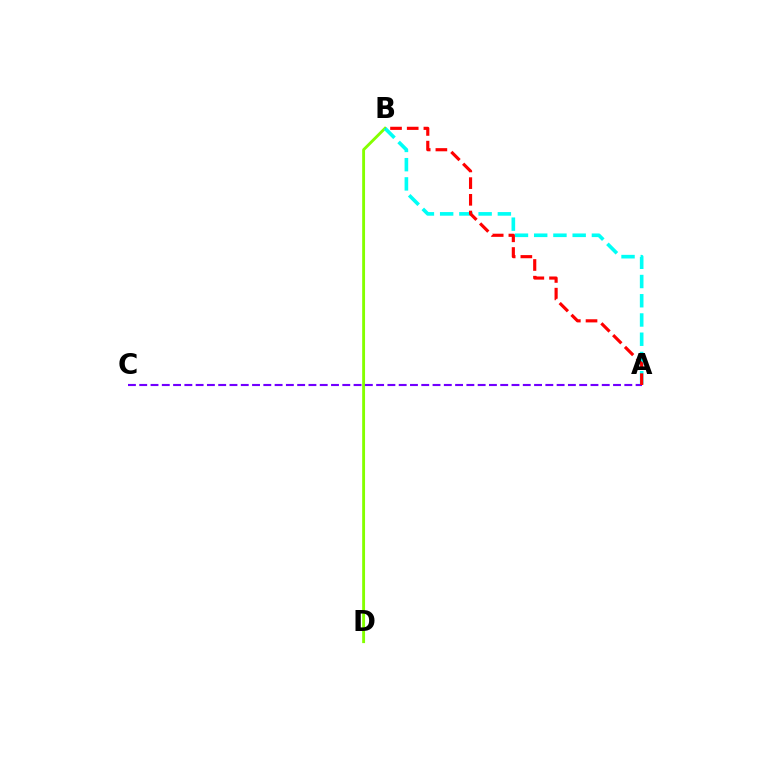{('B', 'D'): [{'color': '#84ff00', 'line_style': 'solid', 'thickness': 2.07}], ('A', 'C'): [{'color': '#7200ff', 'line_style': 'dashed', 'thickness': 1.53}], ('A', 'B'): [{'color': '#00fff6', 'line_style': 'dashed', 'thickness': 2.61}, {'color': '#ff0000', 'line_style': 'dashed', 'thickness': 2.27}]}